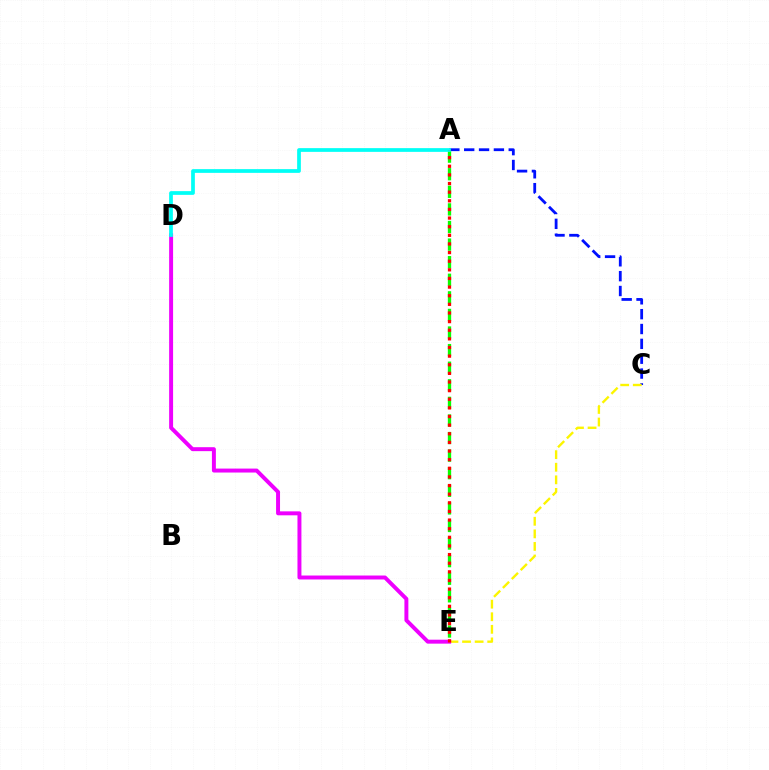{('A', 'C'): [{'color': '#0010ff', 'line_style': 'dashed', 'thickness': 2.02}], ('C', 'E'): [{'color': '#fcf500', 'line_style': 'dashed', 'thickness': 1.71}], ('A', 'E'): [{'color': '#08ff00', 'line_style': 'dashed', 'thickness': 2.39}, {'color': '#ff0000', 'line_style': 'dotted', 'thickness': 2.34}], ('D', 'E'): [{'color': '#ee00ff', 'line_style': 'solid', 'thickness': 2.85}], ('A', 'D'): [{'color': '#00fff6', 'line_style': 'solid', 'thickness': 2.69}]}